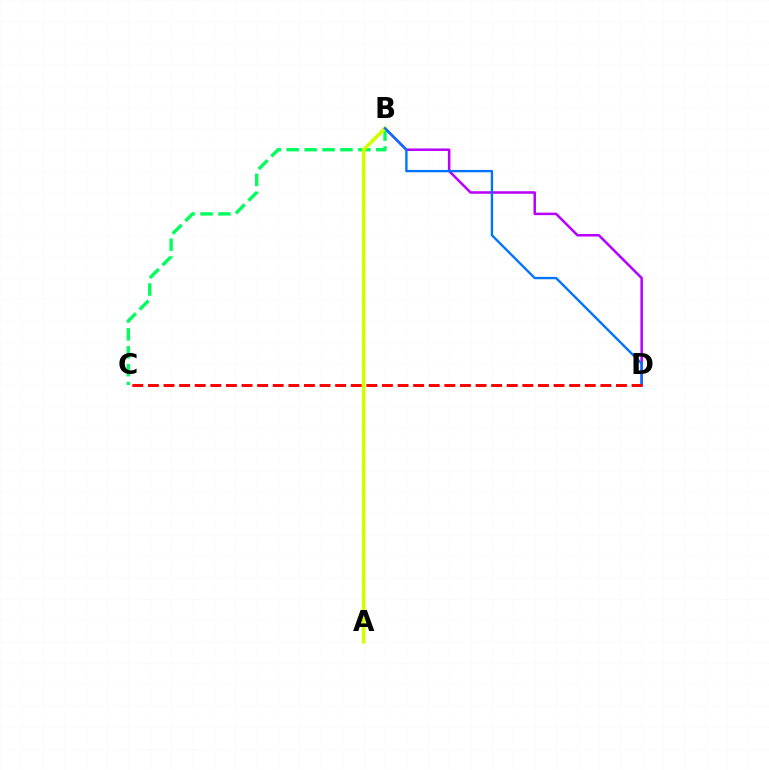{('B', 'D'): [{'color': '#b900ff', 'line_style': 'solid', 'thickness': 1.82}, {'color': '#0074ff', 'line_style': 'solid', 'thickness': 1.7}], ('B', 'C'): [{'color': '#00ff5c', 'line_style': 'dashed', 'thickness': 2.43}], ('A', 'B'): [{'color': '#d1ff00', 'line_style': 'solid', 'thickness': 2.62}], ('C', 'D'): [{'color': '#ff0000', 'line_style': 'dashed', 'thickness': 2.12}]}